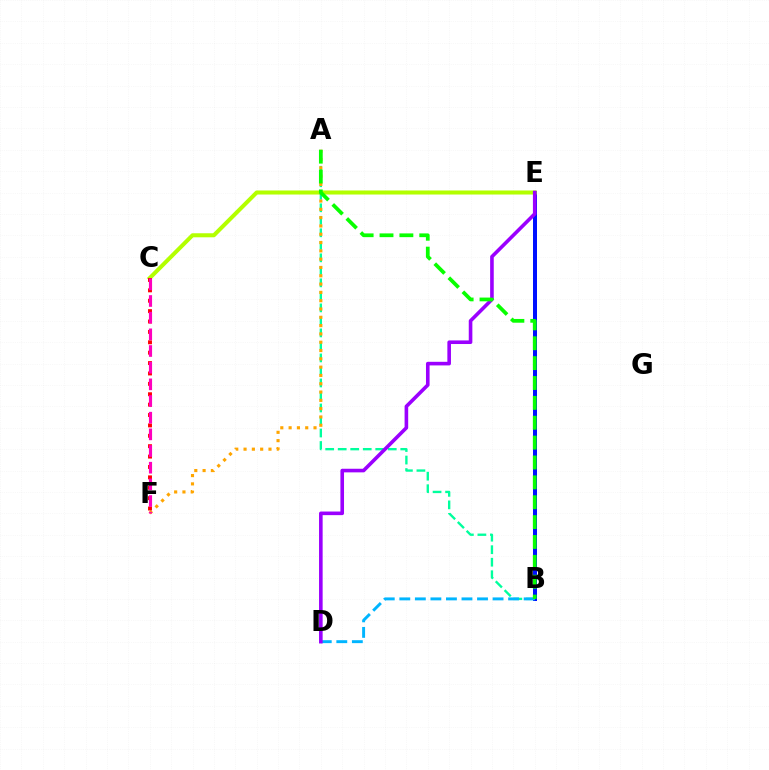{('B', 'E'): [{'color': '#0010ff', 'line_style': 'solid', 'thickness': 2.87}], ('C', 'E'): [{'color': '#b3ff00', 'line_style': 'solid', 'thickness': 2.91}], ('A', 'B'): [{'color': '#00ff9d', 'line_style': 'dashed', 'thickness': 1.7}, {'color': '#08ff00', 'line_style': 'dashed', 'thickness': 2.7}], ('B', 'D'): [{'color': '#00b5ff', 'line_style': 'dashed', 'thickness': 2.11}], ('A', 'F'): [{'color': '#ffa500', 'line_style': 'dotted', 'thickness': 2.26}], ('C', 'F'): [{'color': '#ff0000', 'line_style': 'dotted', 'thickness': 2.82}, {'color': '#ff00bd', 'line_style': 'dashed', 'thickness': 2.26}], ('D', 'E'): [{'color': '#9b00ff', 'line_style': 'solid', 'thickness': 2.6}]}